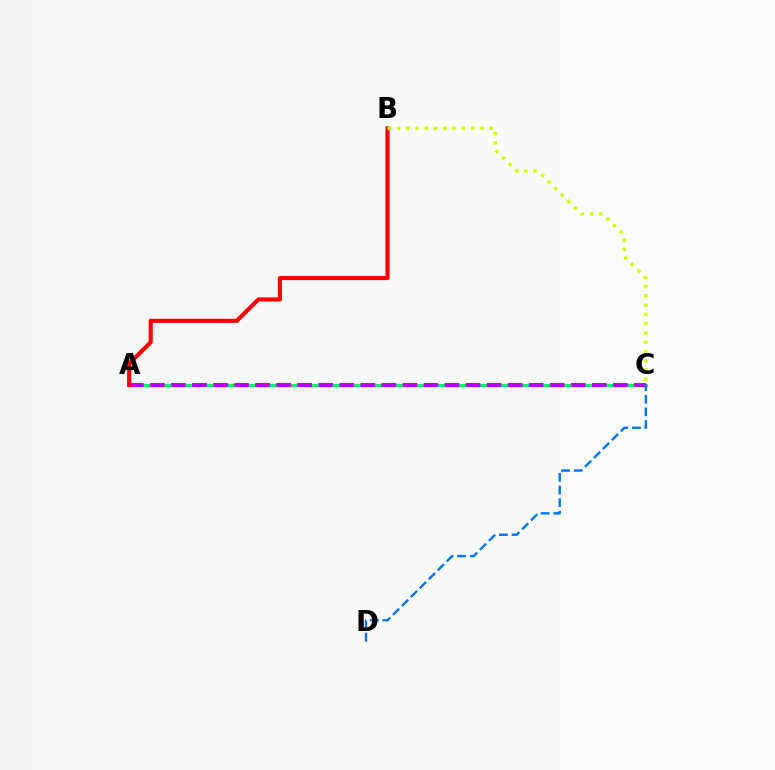{('A', 'C'): [{'color': '#00ff5c', 'line_style': 'solid', 'thickness': 2.33}, {'color': '#b900ff', 'line_style': 'dashed', 'thickness': 2.86}], ('A', 'B'): [{'color': '#ff0000', 'line_style': 'solid', 'thickness': 2.96}], ('B', 'C'): [{'color': '#d1ff00', 'line_style': 'dotted', 'thickness': 2.52}], ('C', 'D'): [{'color': '#0074ff', 'line_style': 'dashed', 'thickness': 1.72}]}